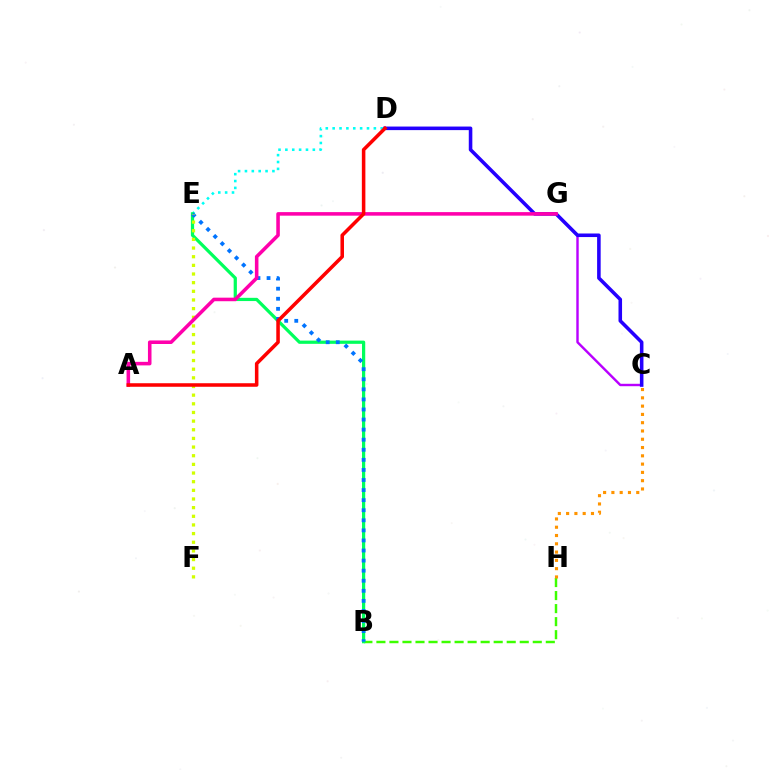{('B', 'H'): [{'color': '#3dff00', 'line_style': 'dashed', 'thickness': 1.77}], ('C', 'G'): [{'color': '#b900ff', 'line_style': 'solid', 'thickness': 1.74}], ('C', 'H'): [{'color': '#ff9400', 'line_style': 'dotted', 'thickness': 2.25}], ('D', 'E'): [{'color': '#00fff6', 'line_style': 'dotted', 'thickness': 1.87}], ('B', 'E'): [{'color': '#00ff5c', 'line_style': 'solid', 'thickness': 2.33}, {'color': '#0074ff', 'line_style': 'dotted', 'thickness': 2.74}], ('C', 'D'): [{'color': '#2500ff', 'line_style': 'solid', 'thickness': 2.57}], ('E', 'F'): [{'color': '#d1ff00', 'line_style': 'dotted', 'thickness': 2.35}], ('A', 'G'): [{'color': '#ff00ac', 'line_style': 'solid', 'thickness': 2.56}], ('A', 'D'): [{'color': '#ff0000', 'line_style': 'solid', 'thickness': 2.55}]}